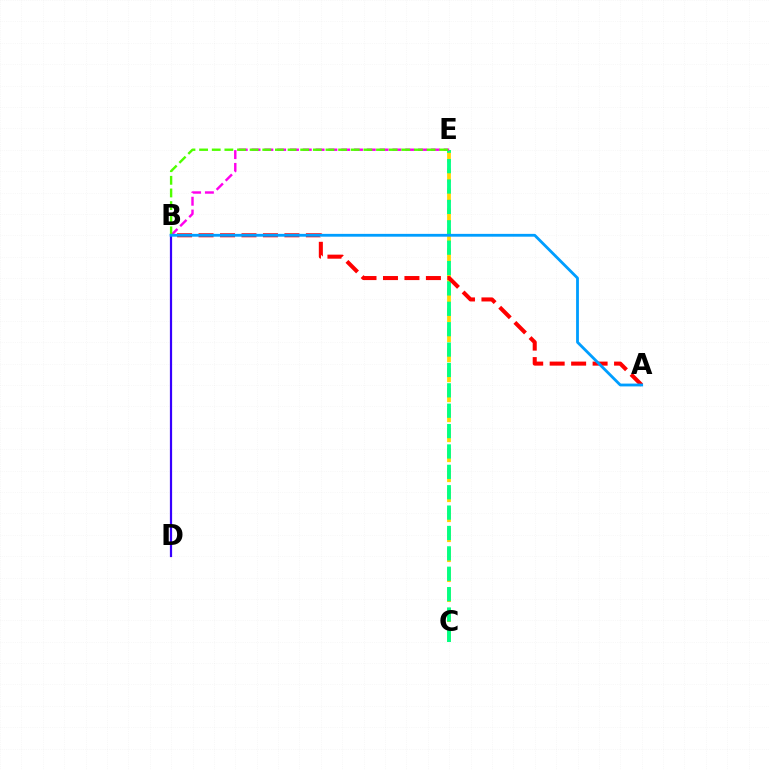{('C', 'E'): [{'color': '#ffd500', 'line_style': 'dashed', 'thickness': 2.71}, {'color': '#00ff86', 'line_style': 'dashed', 'thickness': 2.77}], ('B', 'E'): [{'color': '#ff00ed', 'line_style': 'dashed', 'thickness': 1.74}, {'color': '#4fff00', 'line_style': 'dashed', 'thickness': 1.72}], ('B', 'D'): [{'color': '#3700ff', 'line_style': 'solid', 'thickness': 1.6}], ('A', 'B'): [{'color': '#ff0000', 'line_style': 'dashed', 'thickness': 2.92}, {'color': '#009eff', 'line_style': 'solid', 'thickness': 2.03}]}